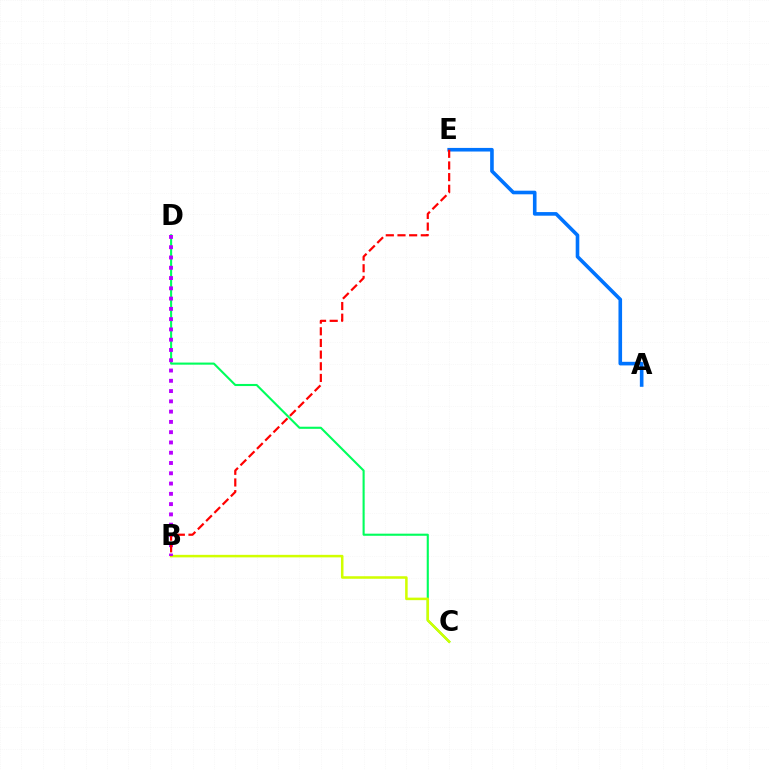{('C', 'D'): [{'color': '#00ff5c', 'line_style': 'solid', 'thickness': 1.52}], ('B', 'C'): [{'color': '#d1ff00', 'line_style': 'solid', 'thickness': 1.82}], ('B', 'D'): [{'color': '#b900ff', 'line_style': 'dotted', 'thickness': 2.79}], ('A', 'E'): [{'color': '#0074ff', 'line_style': 'solid', 'thickness': 2.6}], ('B', 'E'): [{'color': '#ff0000', 'line_style': 'dashed', 'thickness': 1.58}]}